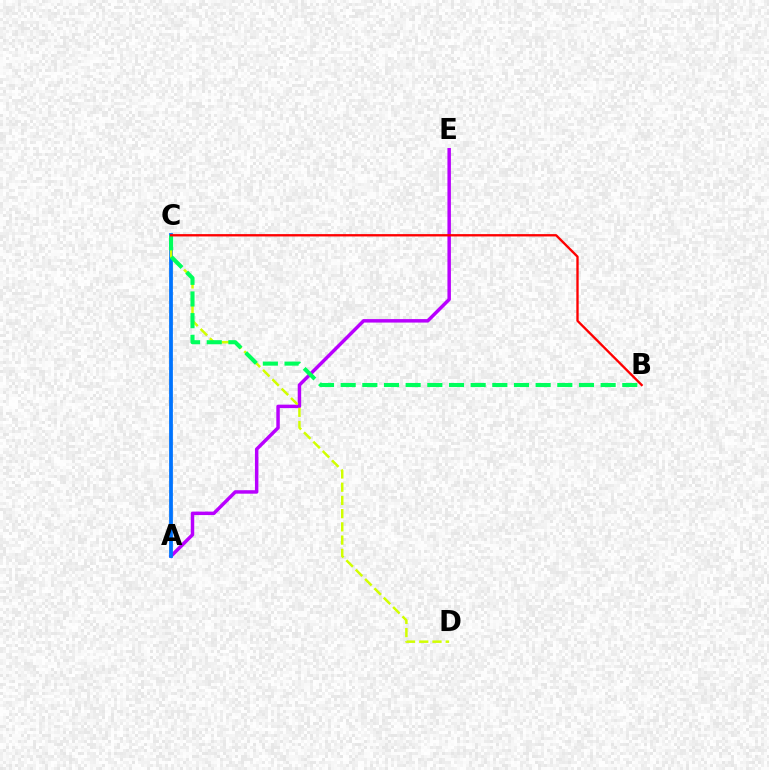{('A', 'E'): [{'color': '#b900ff', 'line_style': 'solid', 'thickness': 2.5}], ('A', 'C'): [{'color': '#0074ff', 'line_style': 'solid', 'thickness': 2.72}], ('C', 'D'): [{'color': '#d1ff00', 'line_style': 'dashed', 'thickness': 1.8}], ('B', 'C'): [{'color': '#00ff5c', 'line_style': 'dashed', 'thickness': 2.94}, {'color': '#ff0000', 'line_style': 'solid', 'thickness': 1.68}]}